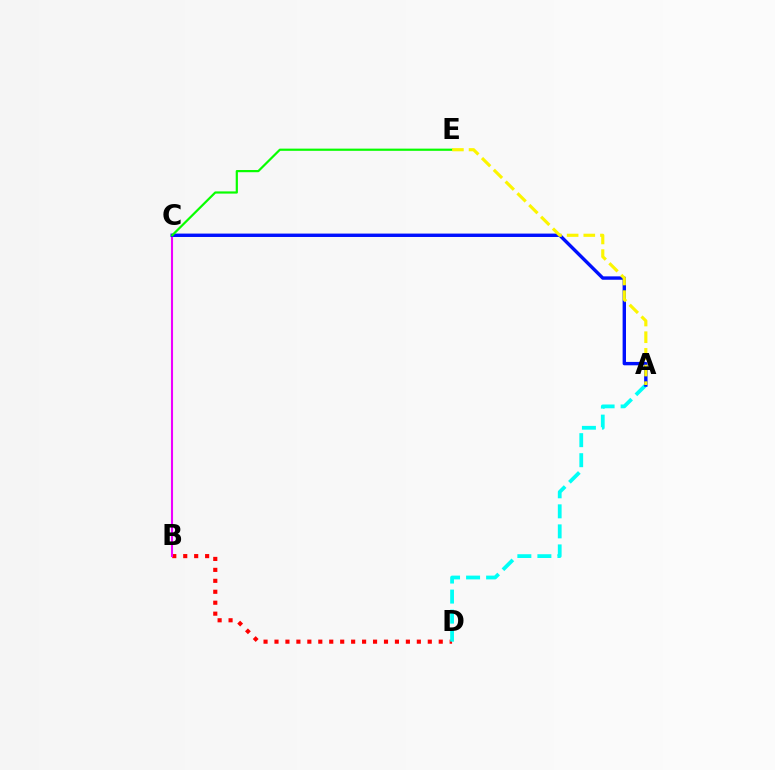{('B', 'D'): [{'color': '#ff0000', 'line_style': 'dotted', 'thickness': 2.98}], ('B', 'C'): [{'color': '#ee00ff', 'line_style': 'solid', 'thickness': 1.5}], ('A', 'D'): [{'color': '#00fff6', 'line_style': 'dashed', 'thickness': 2.72}], ('A', 'C'): [{'color': '#0010ff', 'line_style': 'solid', 'thickness': 2.44}], ('C', 'E'): [{'color': '#08ff00', 'line_style': 'solid', 'thickness': 1.58}], ('A', 'E'): [{'color': '#fcf500', 'line_style': 'dashed', 'thickness': 2.26}]}